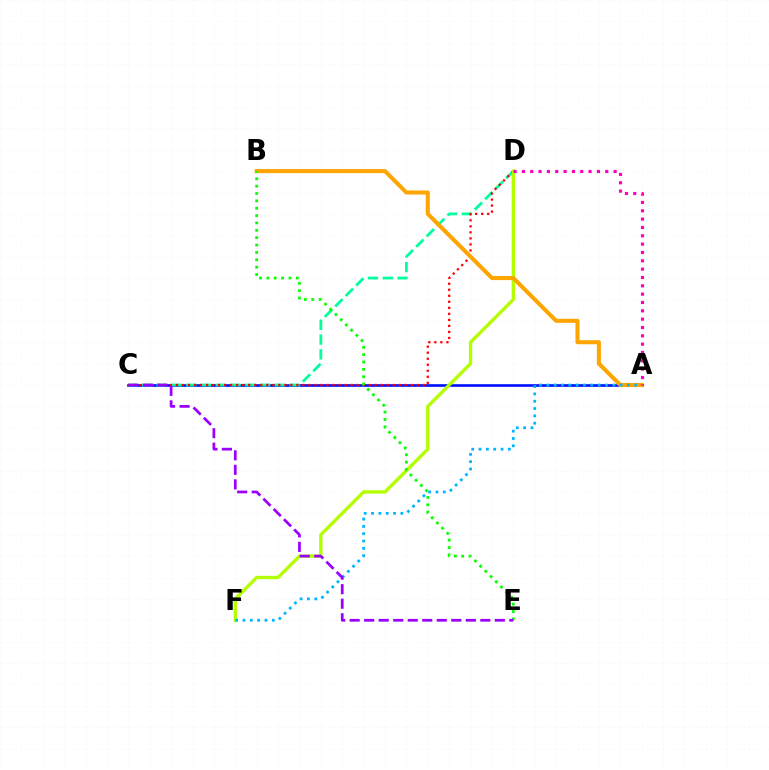{('A', 'C'): [{'color': '#0010ff', 'line_style': 'solid', 'thickness': 1.89}], ('C', 'D'): [{'color': '#00ff9d', 'line_style': 'dashed', 'thickness': 2.01}, {'color': '#ff0000', 'line_style': 'dotted', 'thickness': 1.64}], ('D', 'F'): [{'color': '#b3ff00', 'line_style': 'solid', 'thickness': 2.41}], ('A', 'B'): [{'color': '#ffa500', 'line_style': 'solid', 'thickness': 2.92}], ('B', 'E'): [{'color': '#08ff00', 'line_style': 'dotted', 'thickness': 2.0}], ('A', 'D'): [{'color': '#ff00bd', 'line_style': 'dotted', 'thickness': 2.26}], ('A', 'F'): [{'color': '#00b5ff', 'line_style': 'dotted', 'thickness': 1.99}], ('C', 'E'): [{'color': '#9b00ff', 'line_style': 'dashed', 'thickness': 1.97}]}